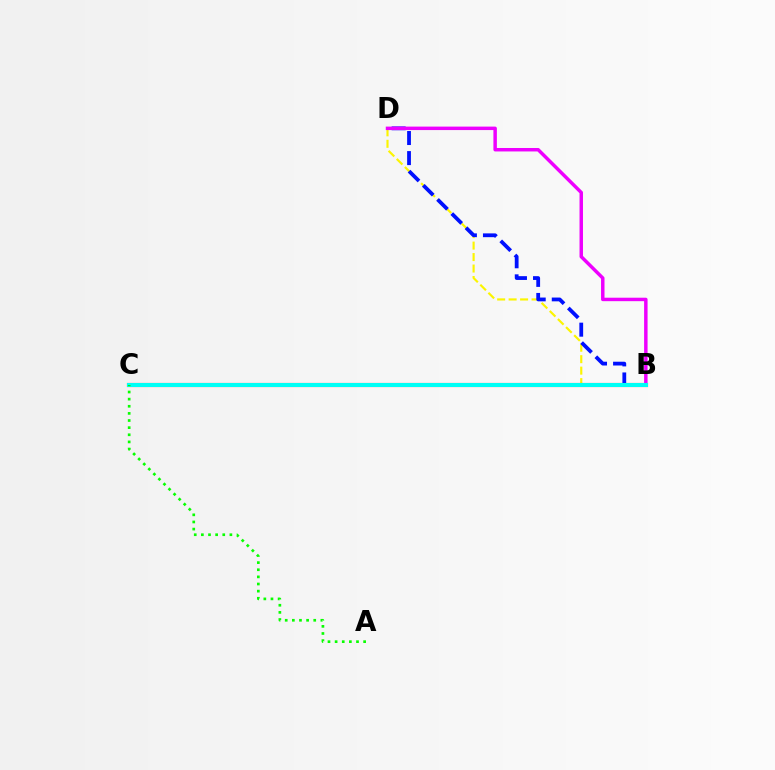{('B', 'D'): [{'color': '#fcf500', 'line_style': 'dashed', 'thickness': 1.56}, {'color': '#0010ff', 'line_style': 'dashed', 'thickness': 2.73}, {'color': '#ee00ff', 'line_style': 'solid', 'thickness': 2.49}], ('B', 'C'): [{'color': '#ff0000', 'line_style': 'solid', 'thickness': 2.96}, {'color': '#00fff6', 'line_style': 'solid', 'thickness': 2.9}], ('A', 'C'): [{'color': '#08ff00', 'line_style': 'dotted', 'thickness': 1.94}]}